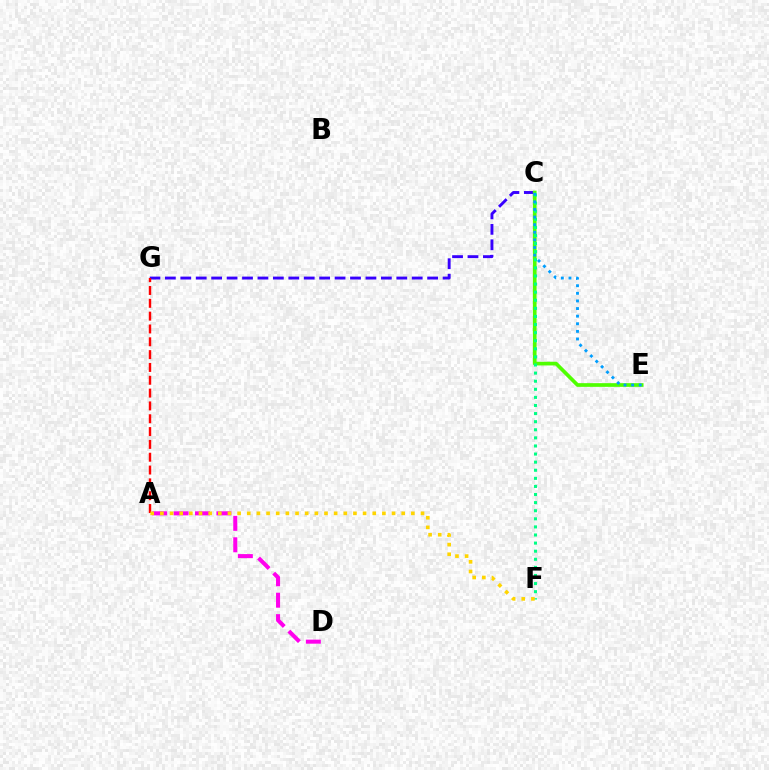{('C', 'G'): [{'color': '#3700ff', 'line_style': 'dashed', 'thickness': 2.1}], ('C', 'E'): [{'color': '#4fff00', 'line_style': 'solid', 'thickness': 2.65}, {'color': '#009eff', 'line_style': 'dotted', 'thickness': 2.07}], ('C', 'F'): [{'color': '#00ff86', 'line_style': 'dotted', 'thickness': 2.2}], ('A', 'G'): [{'color': '#ff0000', 'line_style': 'dashed', 'thickness': 1.74}], ('A', 'D'): [{'color': '#ff00ed', 'line_style': 'dashed', 'thickness': 2.91}], ('A', 'F'): [{'color': '#ffd500', 'line_style': 'dotted', 'thickness': 2.62}]}